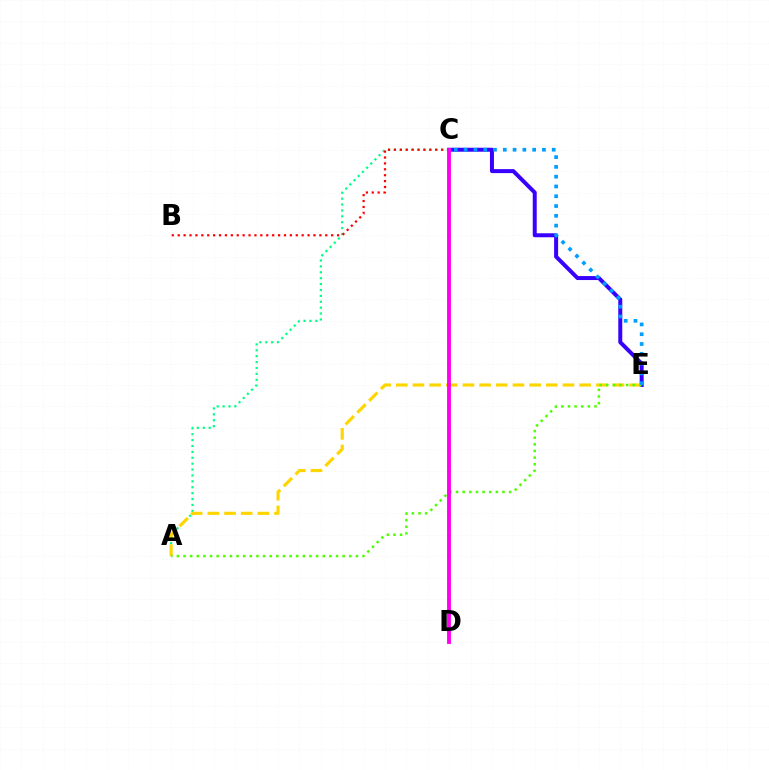{('A', 'C'): [{'color': '#00ff86', 'line_style': 'dotted', 'thickness': 1.6}], ('C', 'E'): [{'color': '#3700ff', 'line_style': 'solid', 'thickness': 2.86}, {'color': '#009eff', 'line_style': 'dotted', 'thickness': 2.66}], ('B', 'C'): [{'color': '#ff0000', 'line_style': 'dotted', 'thickness': 1.6}], ('A', 'E'): [{'color': '#ffd500', 'line_style': 'dashed', 'thickness': 2.26}, {'color': '#4fff00', 'line_style': 'dotted', 'thickness': 1.8}], ('C', 'D'): [{'color': '#ff00ed', 'line_style': 'solid', 'thickness': 2.78}]}